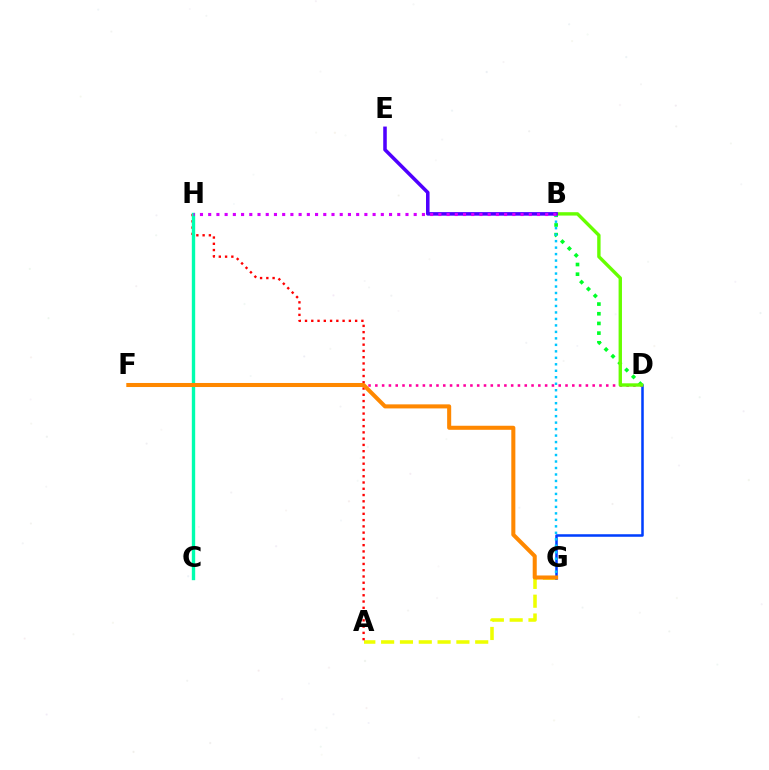{('A', 'G'): [{'color': '#eeff00', 'line_style': 'dashed', 'thickness': 2.56}], ('B', 'D'): [{'color': '#00ff27', 'line_style': 'dotted', 'thickness': 2.63}, {'color': '#66ff00', 'line_style': 'solid', 'thickness': 2.44}], ('D', 'G'): [{'color': '#003fff', 'line_style': 'solid', 'thickness': 1.82}], ('B', 'G'): [{'color': '#00c7ff', 'line_style': 'dotted', 'thickness': 1.76}], ('D', 'F'): [{'color': '#ff00a0', 'line_style': 'dotted', 'thickness': 1.85}], ('A', 'H'): [{'color': '#ff0000', 'line_style': 'dotted', 'thickness': 1.7}], ('C', 'H'): [{'color': '#00ffaf', 'line_style': 'solid', 'thickness': 2.42}], ('B', 'E'): [{'color': '#4f00ff', 'line_style': 'solid', 'thickness': 2.55}], ('B', 'H'): [{'color': '#d600ff', 'line_style': 'dotted', 'thickness': 2.23}], ('F', 'G'): [{'color': '#ff8800', 'line_style': 'solid', 'thickness': 2.91}]}